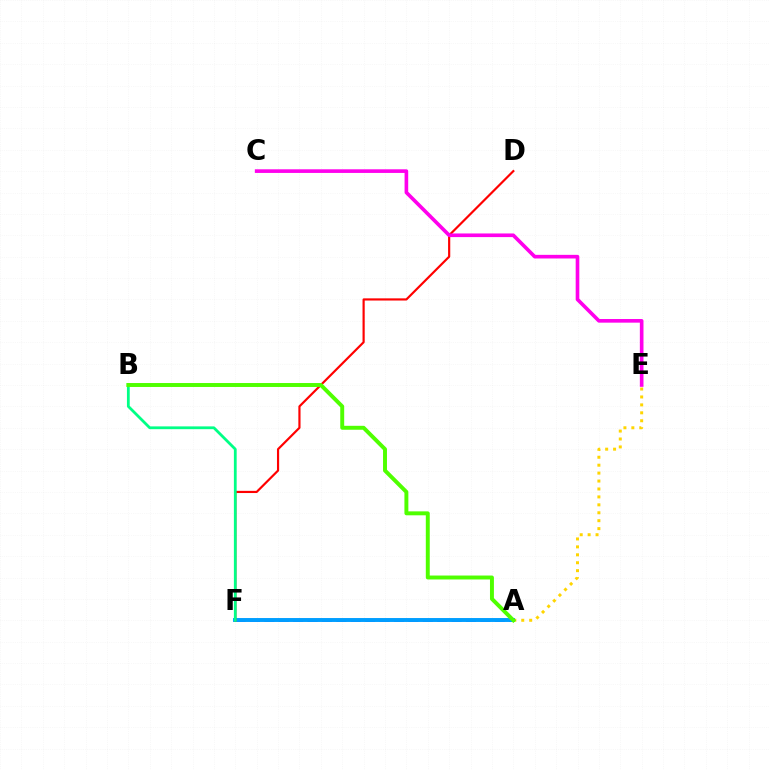{('A', 'F'): [{'color': '#3700ff', 'line_style': 'dashed', 'thickness': 1.96}, {'color': '#009eff', 'line_style': 'solid', 'thickness': 2.83}], ('A', 'E'): [{'color': '#ffd500', 'line_style': 'dotted', 'thickness': 2.15}], ('D', 'F'): [{'color': '#ff0000', 'line_style': 'solid', 'thickness': 1.57}], ('B', 'F'): [{'color': '#00ff86', 'line_style': 'solid', 'thickness': 2.0}], ('C', 'E'): [{'color': '#ff00ed', 'line_style': 'solid', 'thickness': 2.62}], ('A', 'B'): [{'color': '#4fff00', 'line_style': 'solid', 'thickness': 2.84}]}